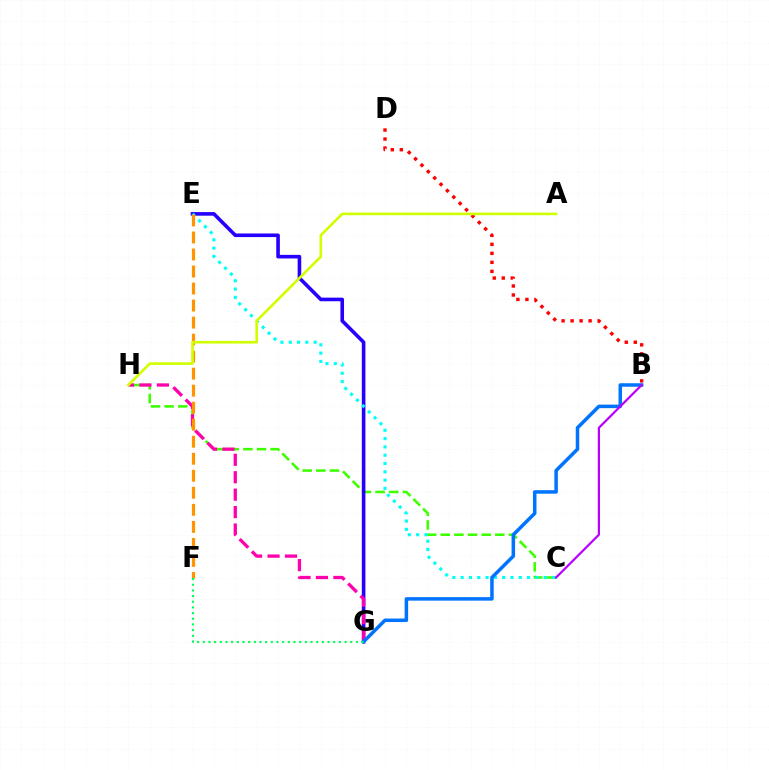{('B', 'D'): [{'color': '#ff0000', 'line_style': 'dotted', 'thickness': 2.45}], ('C', 'H'): [{'color': '#3dff00', 'line_style': 'dashed', 'thickness': 1.85}], ('E', 'G'): [{'color': '#2500ff', 'line_style': 'solid', 'thickness': 2.6}], ('G', 'H'): [{'color': '#ff00ac', 'line_style': 'dashed', 'thickness': 2.37}], ('C', 'E'): [{'color': '#00fff6', 'line_style': 'dotted', 'thickness': 2.26}], ('E', 'F'): [{'color': '#ff9400', 'line_style': 'dashed', 'thickness': 2.31}], ('B', 'G'): [{'color': '#0074ff', 'line_style': 'solid', 'thickness': 2.53}], ('A', 'H'): [{'color': '#d1ff00', 'line_style': 'solid', 'thickness': 1.89}], ('B', 'C'): [{'color': '#b900ff', 'line_style': 'solid', 'thickness': 1.59}], ('F', 'G'): [{'color': '#00ff5c', 'line_style': 'dotted', 'thickness': 1.54}]}